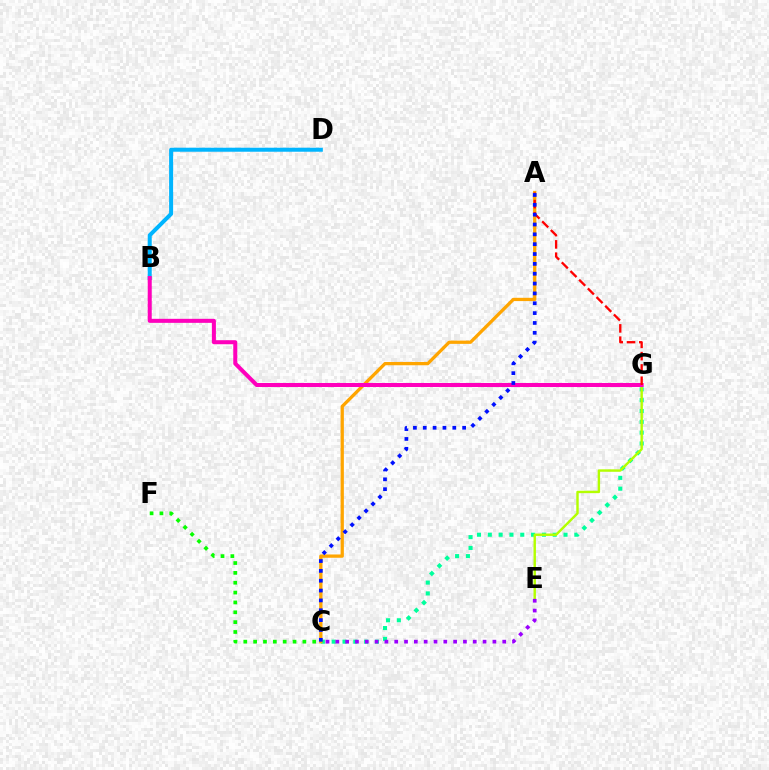{('C', 'G'): [{'color': '#00ff9d', 'line_style': 'dotted', 'thickness': 2.94}], ('E', 'G'): [{'color': '#b3ff00', 'line_style': 'solid', 'thickness': 1.74}], ('A', 'C'): [{'color': '#ffa500', 'line_style': 'solid', 'thickness': 2.36}, {'color': '#0010ff', 'line_style': 'dotted', 'thickness': 2.67}], ('B', 'D'): [{'color': '#00b5ff', 'line_style': 'solid', 'thickness': 2.89}], ('C', 'F'): [{'color': '#08ff00', 'line_style': 'dotted', 'thickness': 2.68}], ('B', 'G'): [{'color': '#ff00bd', 'line_style': 'solid', 'thickness': 2.9}], ('C', 'E'): [{'color': '#9b00ff', 'line_style': 'dotted', 'thickness': 2.67}], ('A', 'G'): [{'color': '#ff0000', 'line_style': 'dashed', 'thickness': 1.67}]}